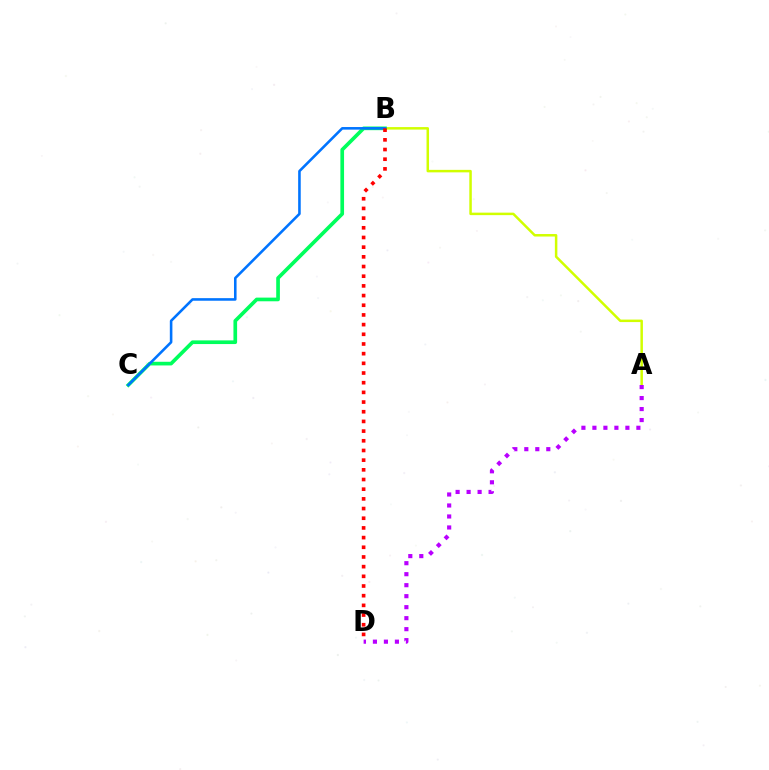{('A', 'B'): [{'color': '#d1ff00', 'line_style': 'solid', 'thickness': 1.8}], ('B', 'C'): [{'color': '#00ff5c', 'line_style': 'solid', 'thickness': 2.64}, {'color': '#0074ff', 'line_style': 'solid', 'thickness': 1.86}], ('A', 'D'): [{'color': '#b900ff', 'line_style': 'dotted', 'thickness': 2.99}], ('B', 'D'): [{'color': '#ff0000', 'line_style': 'dotted', 'thickness': 2.63}]}